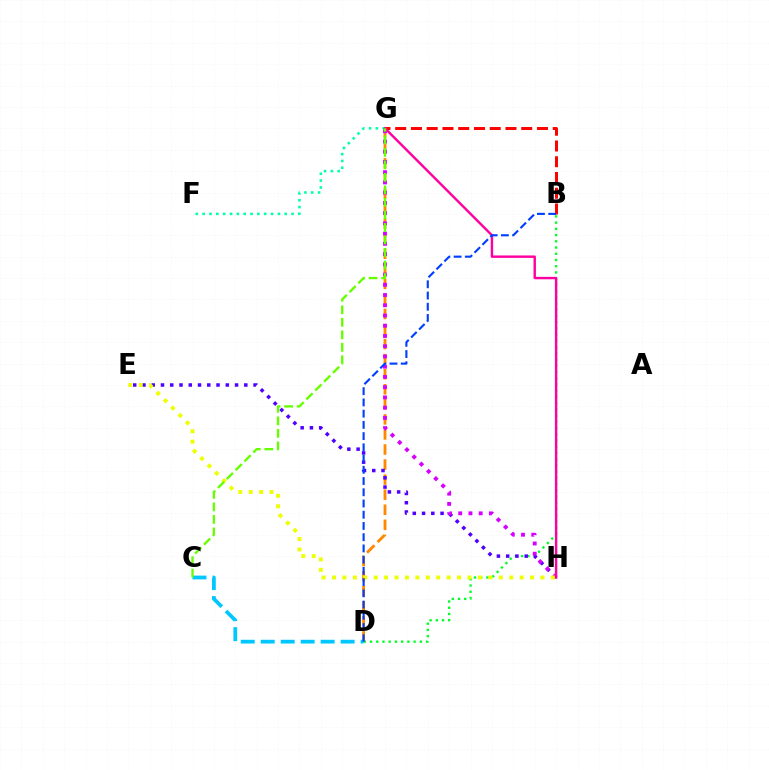{('B', 'D'): [{'color': '#00ff27', 'line_style': 'dotted', 'thickness': 1.69}, {'color': '#003fff', 'line_style': 'dashed', 'thickness': 1.53}], ('D', 'G'): [{'color': '#ff8800', 'line_style': 'dashed', 'thickness': 2.05}], ('B', 'G'): [{'color': '#ff0000', 'line_style': 'dashed', 'thickness': 2.14}], ('E', 'H'): [{'color': '#4f00ff', 'line_style': 'dotted', 'thickness': 2.52}, {'color': '#eeff00', 'line_style': 'dotted', 'thickness': 2.83}], ('G', 'H'): [{'color': '#d600ff', 'line_style': 'dotted', 'thickness': 2.78}, {'color': '#ff00a0', 'line_style': 'solid', 'thickness': 1.75}], ('C', 'D'): [{'color': '#00c7ff', 'line_style': 'dashed', 'thickness': 2.71}], ('F', 'G'): [{'color': '#00ffaf', 'line_style': 'dotted', 'thickness': 1.86}], ('C', 'G'): [{'color': '#66ff00', 'line_style': 'dashed', 'thickness': 1.7}]}